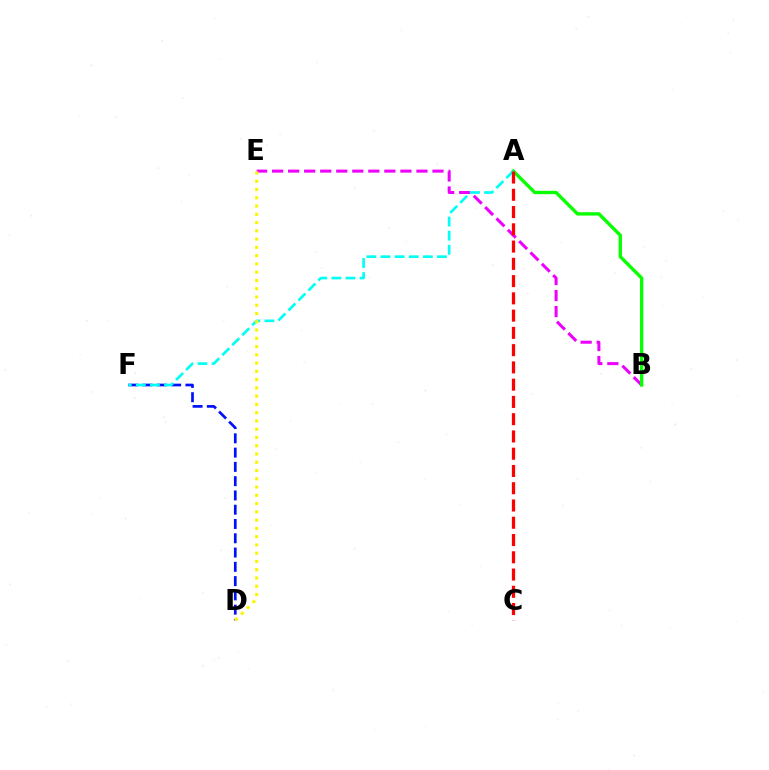{('B', 'E'): [{'color': '#ee00ff', 'line_style': 'dashed', 'thickness': 2.18}], ('D', 'F'): [{'color': '#0010ff', 'line_style': 'dashed', 'thickness': 1.94}], ('A', 'B'): [{'color': '#08ff00', 'line_style': 'solid', 'thickness': 2.42}], ('A', 'F'): [{'color': '#00fff6', 'line_style': 'dashed', 'thickness': 1.92}], ('D', 'E'): [{'color': '#fcf500', 'line_style': 'dotted', 'thickness': 2.25}], ('A', 'C'): [{'color': '#ff0000', 'line_style': 'dashed', 'thickness': 2.34}]}